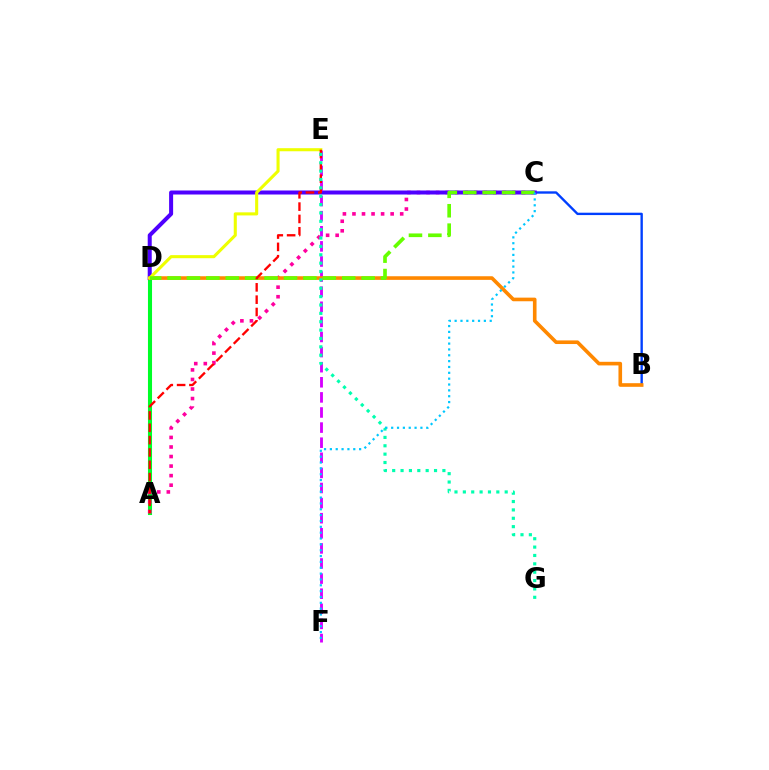{('B', 'C'): [{'color': '#003fff', 'line_style': 'solid', 'thickness': 1.71}], ('A', 'D'): [{'color': '#00ff27', 'line_style': 'solid', 'thickness': 2.93}], ('A', 'C'): [{'color': '#ff00a0', 'line_style': 'dotted', 'thickness': 2.59}], ('C', 'D'): [{'color': '#4f00ff', 'line_style': 'solid', 'thickness': 2.89}, {'color': '#66ff00', 'line_style': 'dashed', 'thickness': 2.64}], ('E', 'F'): [{'color': '#d600ff', 'line_style': 'dashed', 'thickness': 2.05}], ('B', 'D'): [{'color': '#ff8800', 'line_style': 'solid', 'thickness': 2.61}], ('D', 'E'): [{'color': '#eeff00', 'line_style': 'solid', 'thickness': 2.22}], ('A', 'E'): [{'color': '#ff0000', 'line_style': 'dashed', 'thickness': 1.67}], ('E', 'G'): [{'color': '#00ffaf', 'line_style': 'dotted', 'thickness': 2.27}], ('C', 'F'): [{'color': '#00c7ff', 'line_style': 'dotted', 'thickness': 1.59}]}